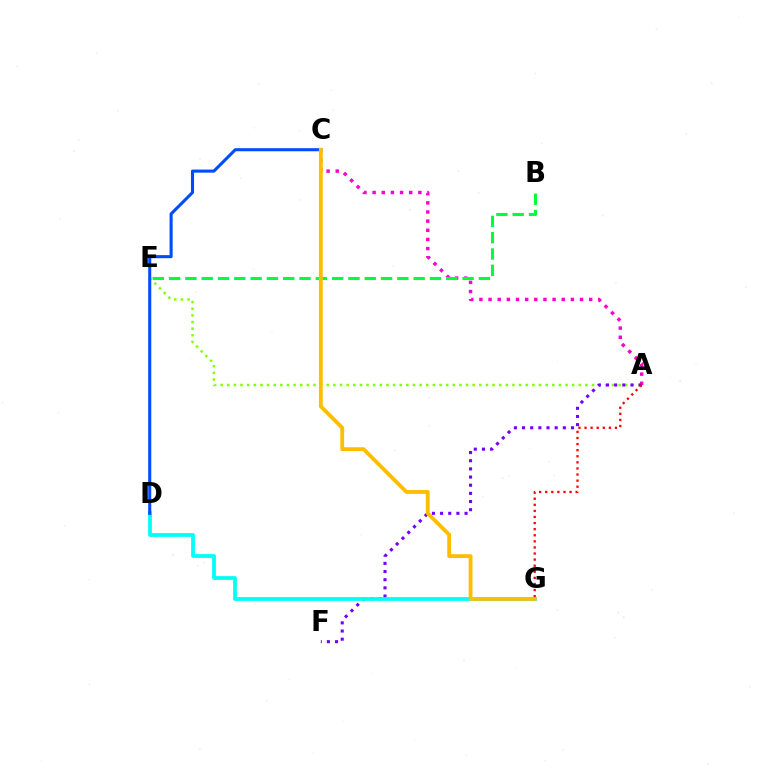{('A', 'C'): [{'color': '#ff00cf', 'line_style': 'dotted', 'thickness': 2.49}], ('A', 'E'): [{'color': '#84ff00', 'line_style': 'dotted', 'thickness': 1.8}], ('A', 'F'): [{'color': '#7200ff', 'line_style': 'dotted', 'thickness': 2.22}], ('B', 'E'): [{'color': '#00ff39', 'line_style': 'dashed', 'thickness': 2.21}], ('A', 'G'): [{'color': '#ff0000', 'line_style': 'dotted', 'thickness': 1.65}], ('D', 'G'): [{'color': '#00fff6', 'line_style': 'solid', 'thickness': 2.7}], ('C', 'D'): [{'color': '#004bff', 'line_style': 'solid', 'thickness': 2.21}], ('C', 'G'): [{'color': '#ffbd00', 'line_style': 'solid', 'thickness': 2.76}]}